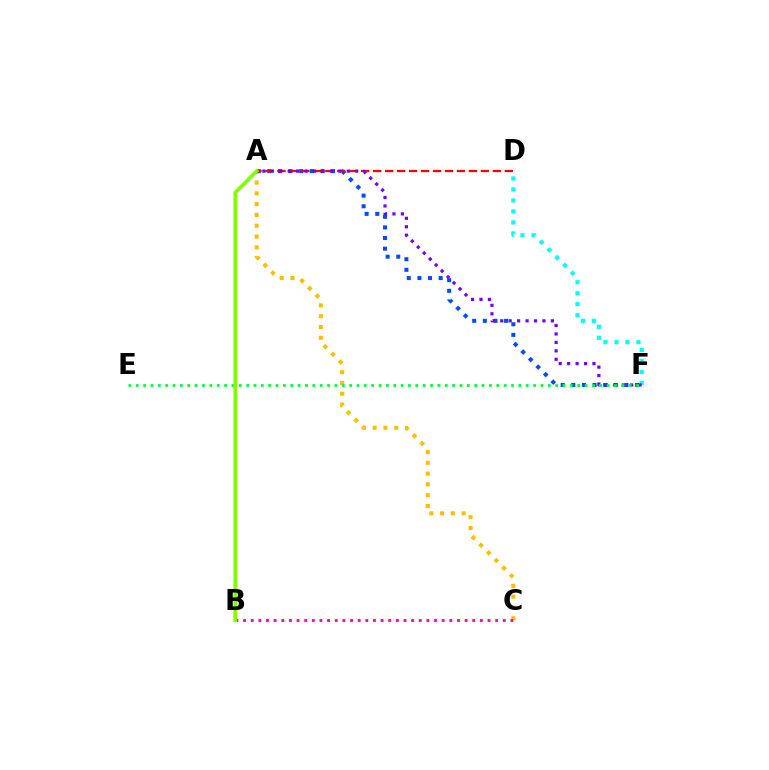{('A', 'C'): [{'color': '#ffbd00', 'line_style': 'dotted', 'thickness': 2.93}], ('A', 'F'): [{'color': '#004bff', 'line_style': 'dotted', 'thickness': 2.89}, {'color': '#7200ff', 'line_style': 'dotted', 'thickness': 2.29}], ('A', 'D'): [{'color': '#ff0000', 'line_style': 'dashed', 'thickness': 1.63}], ('B', 'C'): [{'color': '#ff00cf', 'line_style': 'dotted', 'thickness': 2.08}], ('D', 'F'): [{'color': '#00fff6', 'line_style': 'dotted', 'thickness': 2.99}], ('E', 'F'): [{'color': '#00ff39', 'line_style': 'dotted', 'thickness': 2.0}], ('A', 'B'): [{'color': '#84ff00', 'line_style': 'solid', 'thickness': 2.69}]}